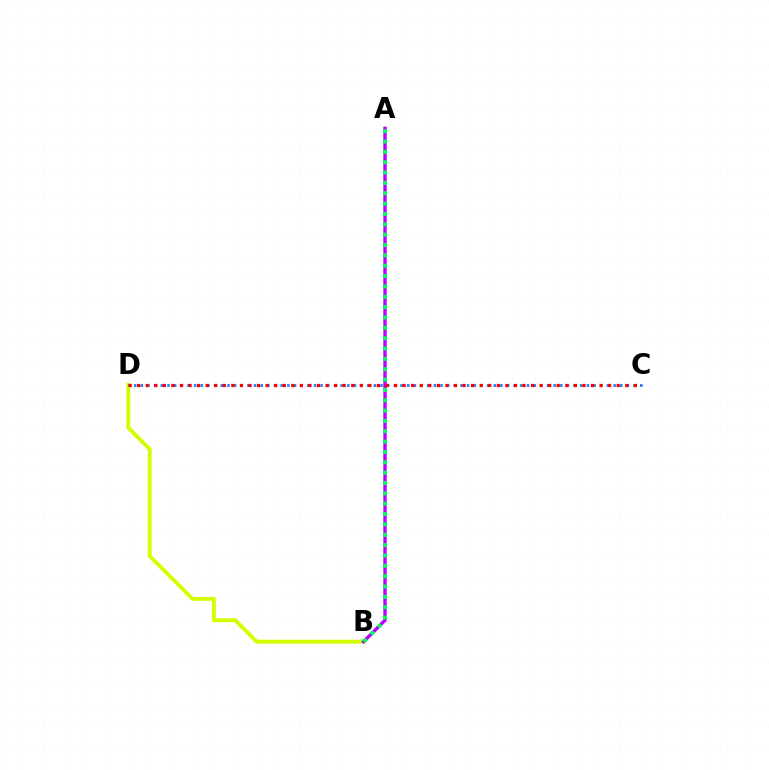{('B', 'D'): [{'color': '#d1ff00', 'line_style': 'solid', 'thickness': 2.8}], ('A', 'B'): [{'color': '#b900ff', 'line_style': 'solid', 'thickness': 2.44}, {'color': '#00ff5c', 'line_style': 'dotted', 'thickness': 2.81}], ('C', 'D'): [{'color': '#0074ff', 'line_style': 'dotted', 'thickness': 1.81}, {'color': '#ff0000', 'line_style': 'dotted', 'thickness': 2.33}]}